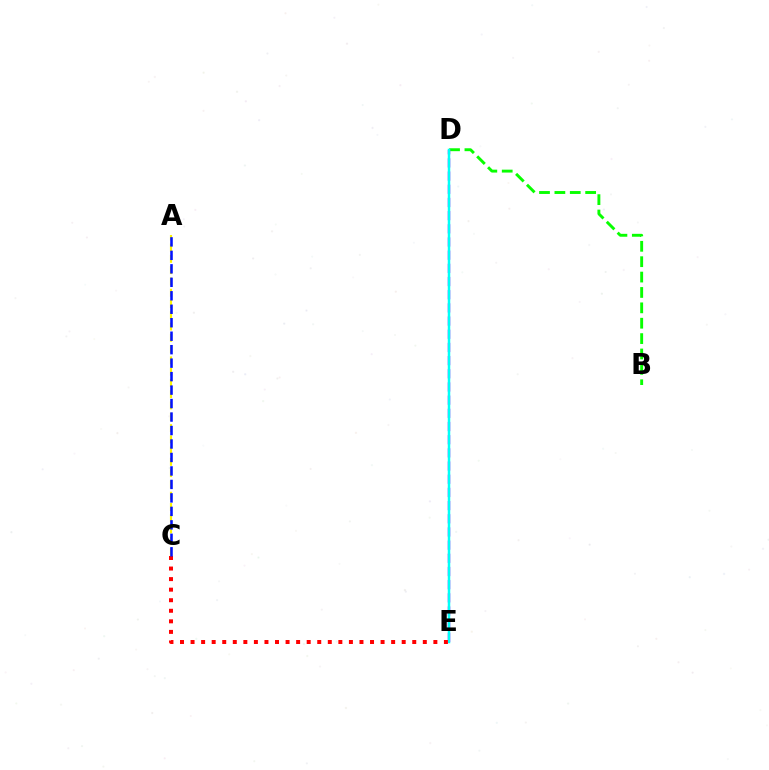{('B', 'D'): [{'color': '#08ff00', 'line_style': 'dashed', 'thickness': 2.09}], ('D', 'E'): [{'color': '#ee00ff', 'line_style': 'dashed', 'thickness': 1.79}, {'color': '#00fff6', 'line_style': 'solid', 'thickness': 1.79}], ('A', 'C'): [{'color': '#fcf500', 'line_style': 'dashed', 'thickness': 1.53}, {'color': '#0010ff', 'line_style': 'dashed', 'thickness': 1.83}], ('C', 'E'): [{'color': '#ff0000', 'line_style': 'dotted', 'thickness': 2.87}]}